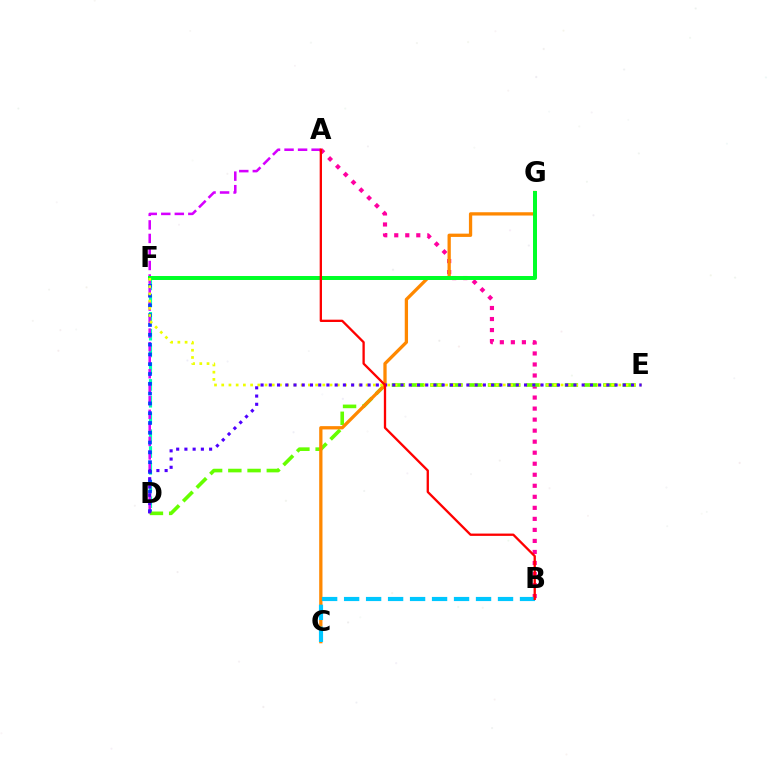{('D', 'F'): [{'color': '#00ffaf', 'line_style': 'dashed', 'thickness': 2.28}, {'color': '#003fff', 'line_style': 'dotted', 'thickness': 2.66}], ('A', 'D'): [{'color': '#d600ff', 'line_style': 'dashed', 'thickness': 1.84}], ('A', 'B'): [{'color': '#ff00a0', 'line_style': 'dotted', 'thickness': 3.0}, {'color': '#ff0000', 'line_style': 'solid', 'thickness': 1.66}], ('D', 'E'): [{'color': '#66ff00', 'line_style': 'dashed', 'thickness': 2.61}, {'color': '#4f00ff', 'line_style': 'dotted', 'thickness': 2.24}], ('C', 'G'): [{'color': '#ff8800', 'line_style': 'solid', 'thickness': 2.37}], ('F', 'G'): [{'color': '#00ff27', 'line_style': 'solid', 'thickness': 2.86}], ('B', 'C'): [{'color': '#00c7ff', 'line_style': 'dashed', 'thickness': 2.99}], ('E', 'F'): [{'color': '#eeff00', 'line_style': 'dotted', 'thickness': 1.96}]}